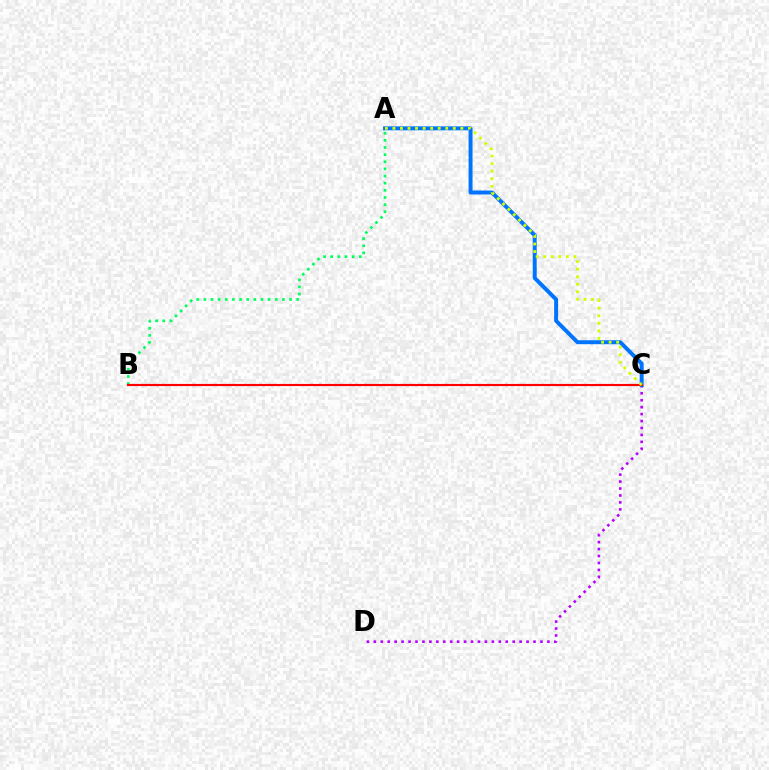{('C', 'D'): [{'color': '#b900ff', 'line_style': 'dotted', 'thickness': 1.89}], ('A', 'C'): [{'color': '#0074ff', 'line_style': 'solid', 'thickness': 2.85}, {'color': '#d1ff00', 'line_style': 'dotted', 'thickness': 2.05}], ('A', 'B'): [{'color': '#00ff5c', 'line_style': 'dotted', 'thickness': 1.94}], ('B', 'C'): [{'color': '#ff0000', 'line_style': 'solid', 'thickness': 1.54}]}